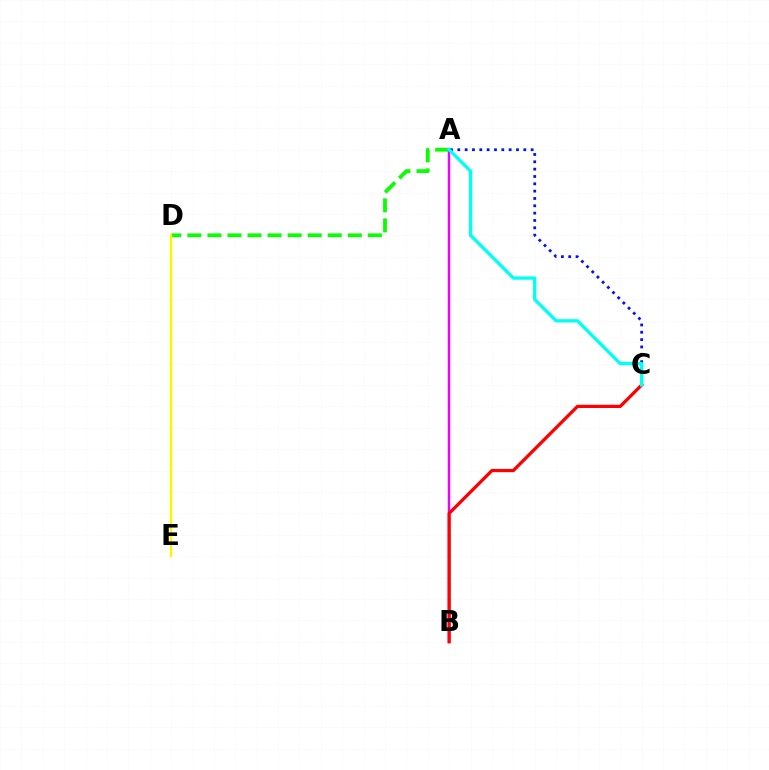{('A', 'D'): [{'color': '#08ff00', 'line_style': 'dashed', 'thickness': 2.72}], ('A', 'B'): [{'color': '#ee00ff', 'line_style': 'solid', 'thickness': 1.76}], ('A', 'C'): [{'color': '#0010ff', 'line_style': 'dotted', 'thickness': 1.99}, {'color': '#00fff6', 'line_style': 'solid', 'thickness': 2.39}], ('B', 'C'): [{'color': '#ff0000', 'line_style': 'solid', 'thickness': 2.34}], ('D', 'E'): [{'color': '#fcf500', 'line_style': 'solid', 'thickness': 1.75}]}